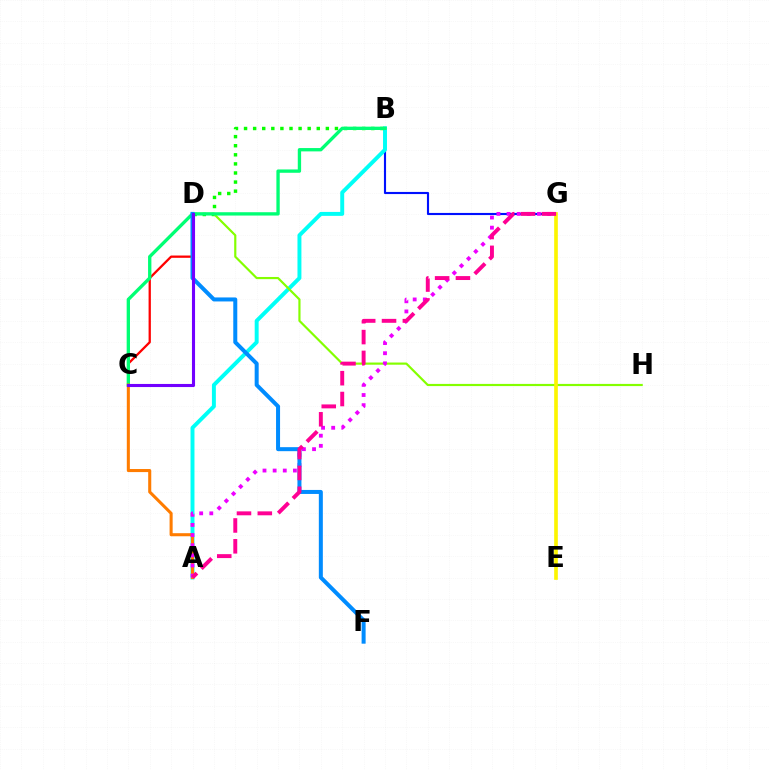{('B', 'G'): [{'color': '#0010ff', 'line_style': 'solid', 'thickness': 1.54}], ('A', 'B'): [{'color': '#00fff6', 'line_style': 'solid', 'thickness': 2.84}], ('C', 'D'): [{'color': '#ff0000', 'line_style': 'solid', 'thickness': 1.64}, {'color': '#7200ff', 'line_style': 'solid', 'thickness': 2.22}], ('B', 'D'): [{'color': '#08ff00', 'line_style': 'dotted', 'thickness': 2.47}], ('D', 'H'): [{'color': '#84ff00', 'line_style': 'solid', 'thickness': 1.57}], ('B', 'C'): [{'color': '#00ff74', 'line_style': 'solid', 'thickness': 2.4}], ('A', 'C'): [{'color': '#ff7c00', 'line_style': 'solid', 'thickness': 2.2}], ('A', 'G'): [{'color': '#ee00ff', 'line_style': 'dotted', 'thickness': 2.75}, {'color': '#ff0094', 'line_style': 'dashed', 'thickness': 2.83}], ('D', 'F'): [{'color': '#008cff', 'line_style': 'solid', 'thickness': 2.89}], ('E', 'G'): [{'color': '#fcf500', 'line_style': 'solid', 'thickness': 2.63}]}